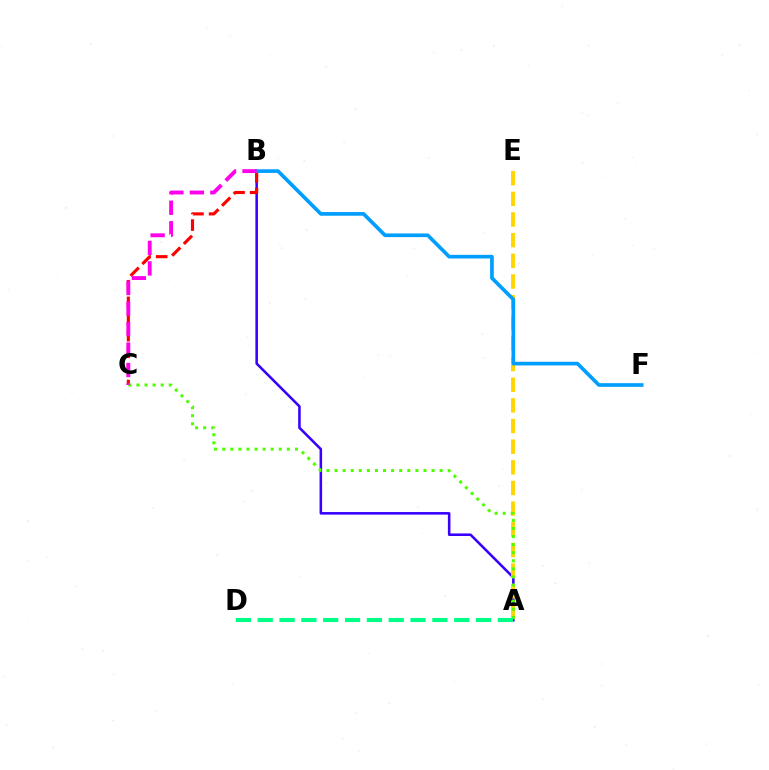{('A', 'B'): [{'color': '#3700ff', 'line_style': 'solid', 'thickness': 1.84}], ('A', 'E'): [{'color': '#ffd500', 'line_style': 'dashed', 'thickness': 2.81}], ('B', 'C'): [{'color': '#ff0000', 'line_style': 'dashed', 'thickness': 2.26}, {'color': '#ff00ed', 'line_style': 'dashed', 'thickness': 2.79}], ('B', 'F'): [{'color': '#009eff', 'line_style': 'solid', 'thickness': 2.64}], ('A', 'C'): [{'color': '#4fff00', 'line_style': 'dotted', 'thickness': 2.2}], ('A', 'D'): [{'color': '#00ff86', 'line_style': 'dashed', 'thickness': 2.97}]}